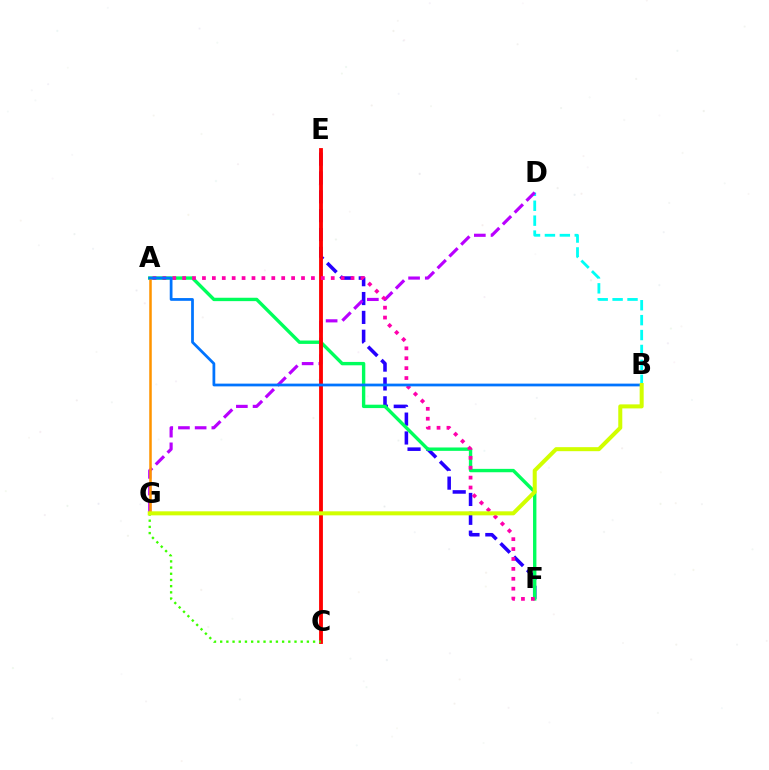{('B', 'D'): [{'color': '#00fff6', 'line_style': 'dashed', 'thickness': 2.03}], ('E', 'F'): [{'color': '#2500ff', 'line_style': 'dashed', 'thickness': 2.56}], ('D', 'G'): [{'color': '#b900ff', 'line_style': 'dashed', 'thickness': 2.27}], ('A', 'F'): [{'color': '#00ff5c', 'line_style': 'solid', 'thickness': 2.43}, {'color': '#ff00ac', 'line_style': 'dotted', 'thickness': 2.69}], ('C', 'E'): [{'color': '#ff0000', 'line_style': 'solid', 'thickness': 2.76}], ('A', 'G'): [{'color': '#ff9400', 'line_style': 'solid', 'thickness': 1.82}], ('A', 'B'): [{'color': '#0074ff', 'line_style': 'solid', 'thickness': 1.98}], ('C', 'G'): [{'color': '#3dff00', 'line_style': 'dotted', 'thickness': 1.68}], ('B', 'G'): [{'color': '#d1ff00', 'line_style': 'solid', 'thickness': 2.89}]}